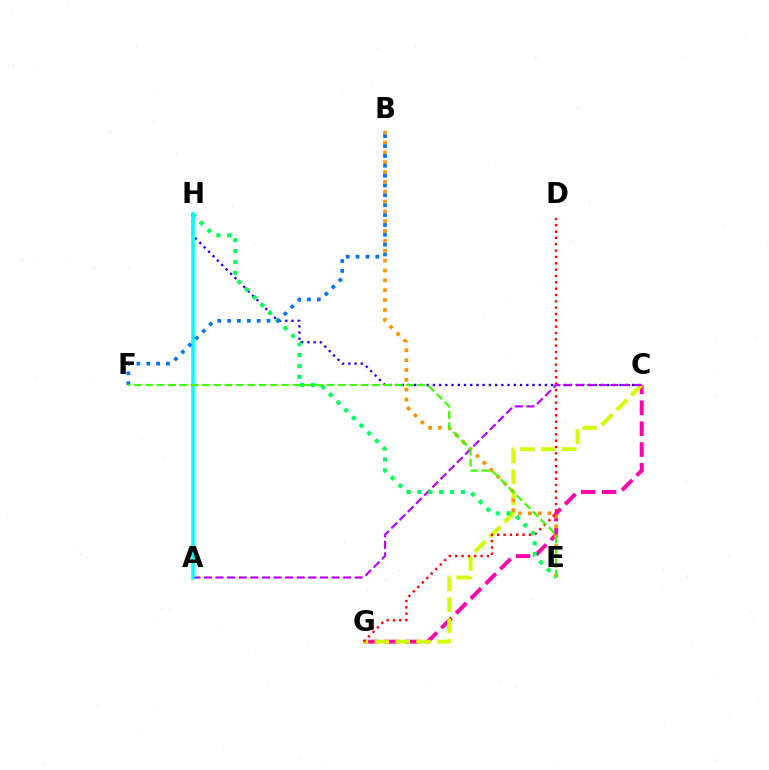{('C', 'G'): [{'color': '#ff00ac', 'line_style': 'dashed', 'thickness': 2.83}, {'color': '#d1ff00', 'line_style': 'dashed', 'thickness': 2.83}], ('B', 'E'): [{'color': '#ff9400', 'line_style': 'dotted', 'thickness': 2.68}], ('C', 'H'): [{'color': '#2500ff', 'line_style': 'dotted', 'thickness': 1.69}], ('D', 'G'): [{'color': '#ff0000', 'line_style': 'dotted', 'thickness': 1.72}], ('A', 'C'): [{'color': '#b900ff', 'line_style': 'dashed', 'thickness': 1.58}], ('E', 'H'): [{'color': '#00ff5c', 'line_style': 'dotted', 'thickness': 2.96}], ('A', 'H'): [{'color': '#00fff6', 'line_style': 'solid', 'thickness': 2.55}], ('B', 'F'): [{'color': '#0074ff', 'line_style': 'dotted', 'thickness': 2.68}], ('E', 'F'): [{'color': '#3dff00', 'line_style': 'dashed', 'thickness': 1.54}]}